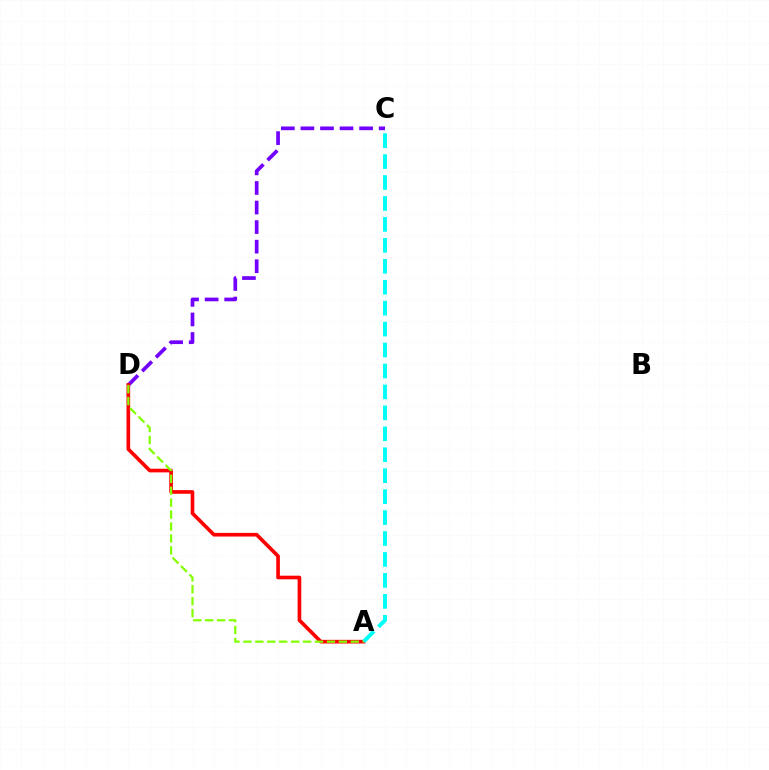{('C', 'D'): [{'color': '#7200ff', 'line_style': 'dashed', 'thickness': 2.66}], ('A', 'D'): [{'color': '#ff0000', 'line_style': 'solid', 'thickness': 2.62}, {'color': '#84ff00', 'line_style': 'dashed', 'thickness': 1.62}], ('A', 'C'): [{'color': '#00fff6', 'line_style': 'dashed', 'thickness': 2.84}]}